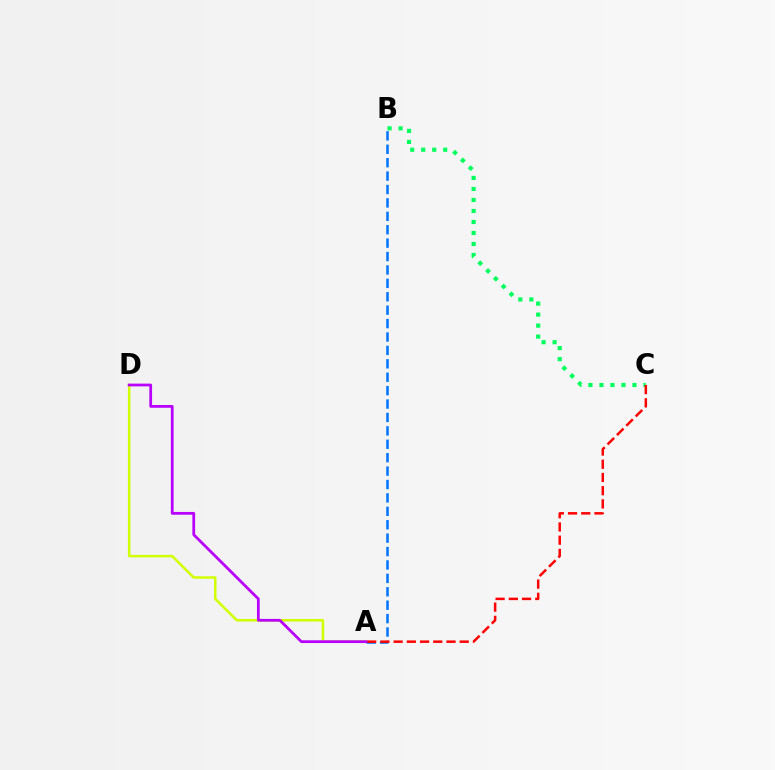{('A', 'D'): [{'color': '#d1ff00', 'line_style': 'solid', 'thickness': 1.8}, {'color': '#b900ff', 'line_style': 'solid', 'thickness': 1.99}], ('A', 'B'): [{'color': '#0074ff', 'line_style': 'dashed', 'thickness': 1.82}], ('B', 'C'): [{'color': '#00ff5c', 'line_style': 'dotted', 'thickness': 2.99}], ('A', 'C'): [{'color': '#ff0000', 'line_style': 'dashed', 'thickness': 1.8}]}